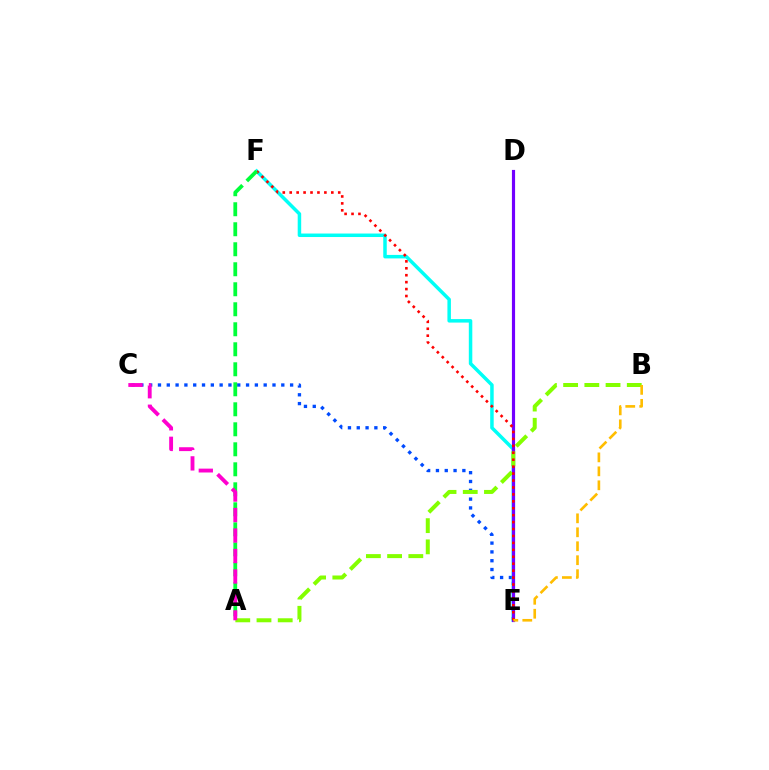{('C', 'E'): [{'color': '#004bff', 'line_style': 'dotted', 'thickness': 2.39}], ('E', 'F'): [{'color': '#00fff6', 'line_style': 'solid', 'thickness': 2.52}, {'color': '#ff0000', 'line_style': 'dotted', 'thickness': 1.88}], ('D', 'E'): [{'color': '#7200ff', 'line_style': 'solid', 'thickness': 2.28}], ('A', 'B'): [{'color': '#84ff00', 'line_style': 'dashed', 'thickness': 2.88}], ('A', 'F'): [{'color': '#00ff39', 'line_style': 'dashed', 'thickness': 2.72}], ('B', 'E'): [{'color': '#ffbd00', 'line_style': 'dashed', 'thickness': 1.9}], ('A', 'C'): [{'color': '#ff00cf', 'line_style': 'dashed', 'thickness': 2.78}]}